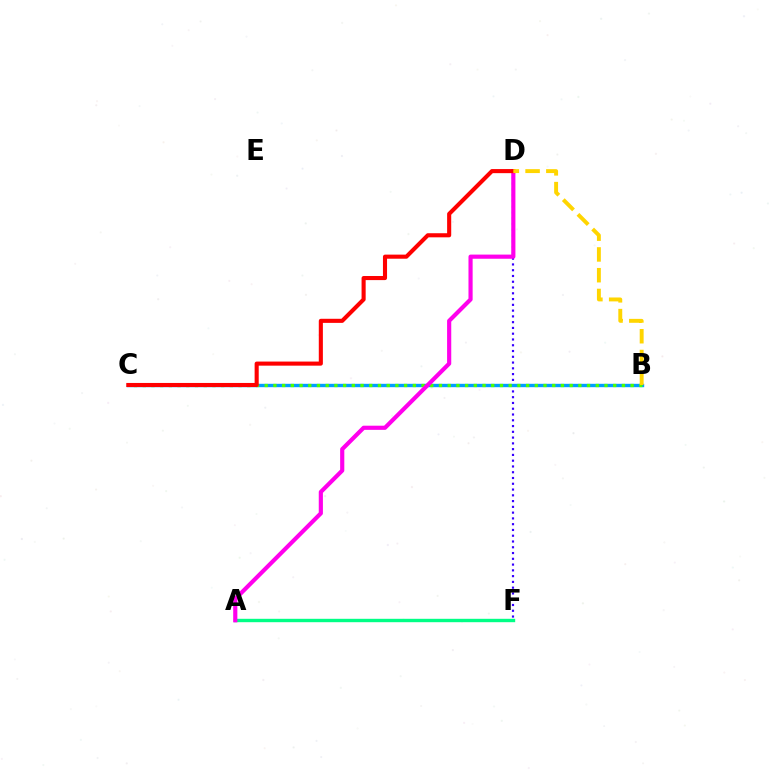{('D', 'F'): [{'color': '#3700ff', 'line_style': 'dotted', 'thickness': 1.57}], ('B', 'C'): [{'color': '#009eff', 'line_style': 'solid', 'thickness': 2.44}, {'color': '#4fff00', 'line_style': 'dotted', 'thickness': 2.37}], ('A', 'F'): [{'color': '#00ff86', 'line_style': 'solid', 'thickness': 2.44}], ('A', 'D'): [{'color': '#ff00ed', 'line_style': 'solid', 'thickness': 2.99}], ('C', 'D'): [{'color': '#ff0000', 'line_style': 'solid', 'thickness': 2.95}], ('B', 'D'): [{'color': '#ffd500', 'line_style': 'dashed', 'thickness': 2.82}]}